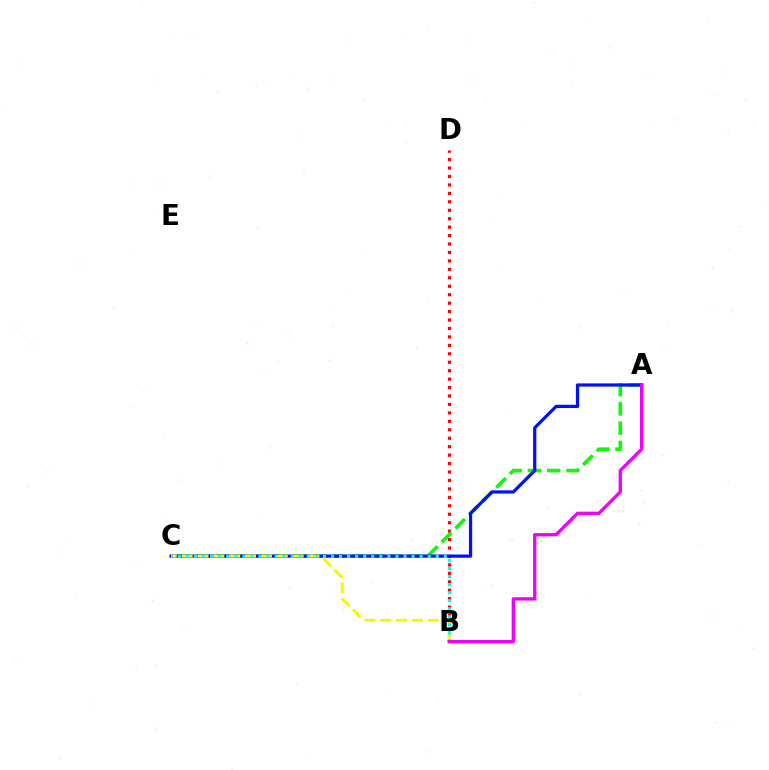{('B', 'D'): [{'color': '#ff0000', 'line_style': 'dotted', 'thickness': 2.29}], ('A', 'C'): [{'color': '#08ff00', 'line_style': 'dashed', 'thickness': 2.62}, {'color': '#0010ff', 'line_style': 'solid', 'thickness': 2.32}], ('B', 'C'): [{'color': '#fcf500', 'line_style': 'dashed', 'thickness': 2.15}, {'color': '#00fff6', 'line_style': 'dotted', 'thickness': 2.19}], ('A', 'B'): [{'color': '#ee00ff', 'line_style': 'solid', 'thickness': 2.39}]}